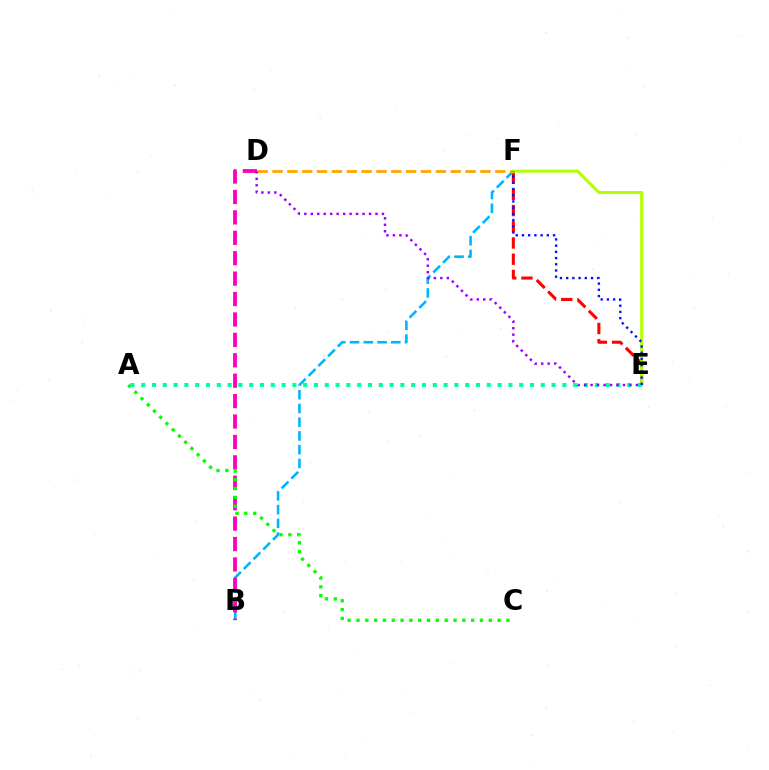{('E', 'F'): [{'color': '#ff0000', 'line_style': 'dashed', 'thickness': 2.2}, {'color': '#b3ff00', 'line_style': 'solid', 'thickness': 2.15}, {'color': '#0010ff', 'line_style': 'dotted', 'thickness': 1.69}], ('B', 'F'): [{'color': '#00b5ff', 'line_style': 'dashed', 'thickness': 1.87}], ('B', 'D'): [{'color': '#ff00bd', 'line_style': 'dashed', 'thickness': 2.77}], ('D', 'F'): [{'color': '#ffa500', 'line_style': 'dashed', 'thickness': 2.02}], ('A', 'C'): [{'color': '#08ff00', 'line_style': 'dotted', 'thickness': 2.4}], ('A', 'E'): [{'color': '#00ff9d', 'line_style': 'dotted', 'thickness': 2.93}], ('D', 'E'): [{'color': '#9b00ff', 'line_style': 'dotted', 'thickness': 1.76}]}